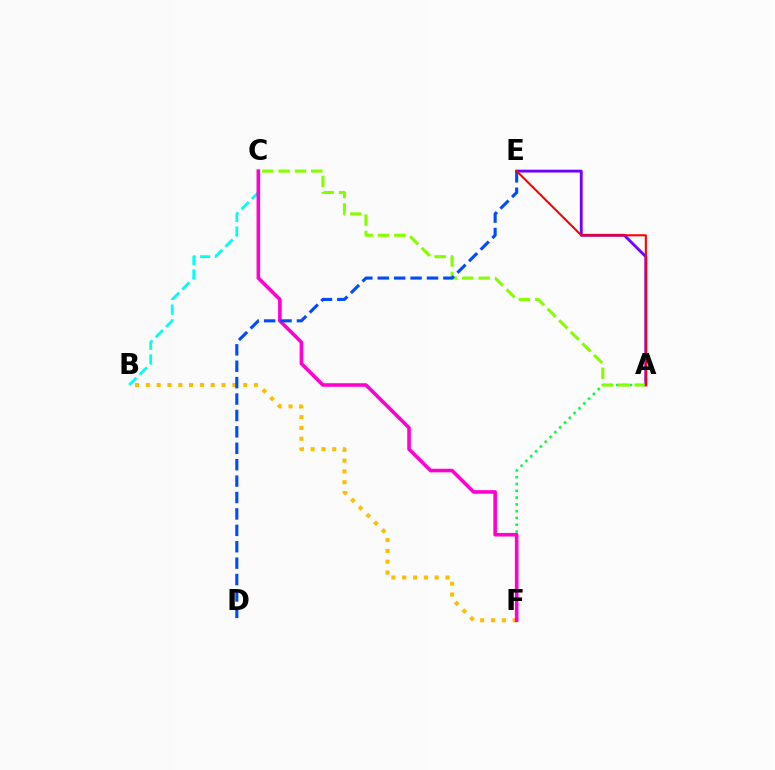{('B', 'F'): [{'color': '#ffbd00', 'line_style': 'dotted', 'thickness': 2.94}], ('A', 'E'): [{'color': '#7200ff', 'line_style': 'solid', 'thickness': 2.05}, {'color': '#ff0000', 'line_style': 'solid', 'thickness': 1.5}], ('A', 'F'): [{'color': '#00ff39', 'line_style': 'dotted', 'thickness': 1.85}], ('B', 'C'): [{'color': '#00fff6', 'line_style': 'dashed', 'thickness': 2.0}], ('C', 'F'): [{'color': '#ff00cf', 'line_style': 'solid', 'thickness': 2.58}], ('A', 'C'): [{'color': '#84ff00', 'line_style': 'dashed', 'thickness': 2.22}], ('D', 'E'): [{'color': '#004bff', 'line_style': 'dashed', 'thickness': 2.23}]}